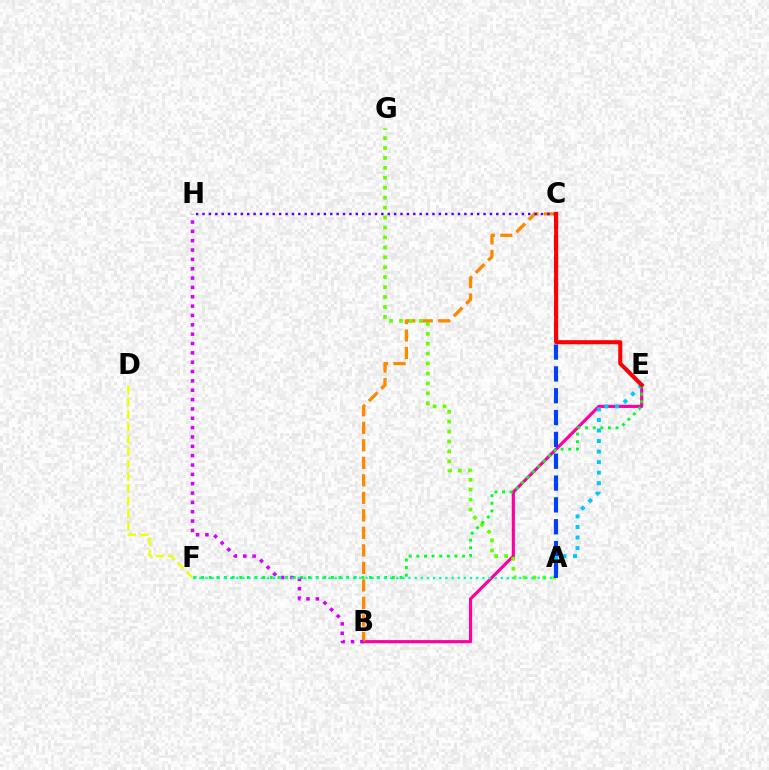{('B', 'E'): [{'color': '#ff00a0', 'line_style': 'solid', 'thickness': 2.27}], ('D', 'F'): [{'color': '#eeff00', 'line_style': 'dashed', 'thickness': 1.68}], ('A', 'E'): [{'color': '#00c7ff', 'line_style': 'dotted', 'thickness': 2.86}], ('B', 'C'): [{'color': '#ff8800', 'line_style': 'dashed', 'thickness': 2.38}], ('C', 'H'): [{'color': '#4f00ff', 'line_style': 'dotted', 'thickness': 1.74}], ('A', 'G'): [{'color': '#66ff00', 'line_style': 'dotted', 'thickness': 2.7}], ('E', 'F'): [{'color': '#00ff27', 'line_style': 'dotted', 'thickness': 2.07}], ('A', 'C'): [{'color': '#003fff', 'line_style': 'dashed', 'thickness': 2.97}], ('C', 'E'): [{'color': '#ff0000', 'line_style': 'solid', 'thickness': 2.94}], ('B', 'H'): [{'color': '#d600ff', 'line_style': 'dotted', 'thickness': 2.54}], ('A', 'F'): [{'color': '#00ffaf', 'line_style': 'dotted', 'thickness': 1.67}]}